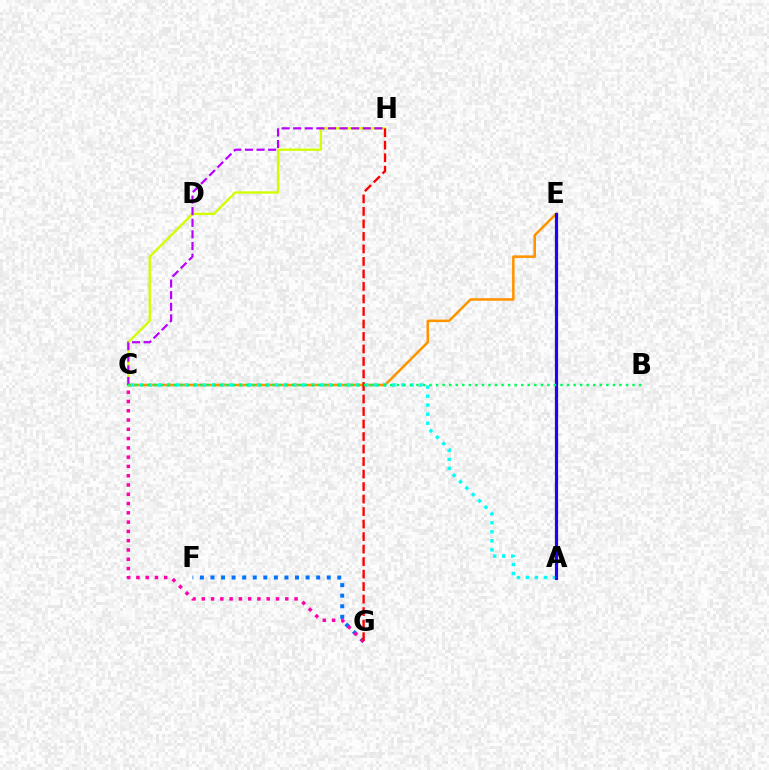{('C', 'H'): [{'color': '#d1ff00', 'line_style': 'solid', 'thickness': 1.71}, {'color': '#b900ff', 'line_style': 'dashed', 'thickness': 1.58}], ('C', 'E'): [{'color': '#ff9400', 'line_style': 'solid', 'thickness': 1.85}], ('F', 'G'): [{'color': '#0074ff', 'line_style': 'dotted', 'thickness': 2.87}], ('A', 'C'): [{'color': '#00fff6', 'line_style': 'dotted', 'thickness': 2.45}], ('A', 'E'): [{'color': '#3dff00', 'line_style': 'solid', 'thickness': 2.23}, {'color': '#2500ff', 'line_style': 'solid', 'thickness': 2.28}], ('C', 'G'): [{'color': '#ff00ac', 'line_style': 'dotted', 'thickness': 2.52}], ('G', 'H'): [{'color': '#ff0000', 'line_style': 'dashed', 'thickness': 1.7}], ('B', 'C'): [{'color': '#00ff5c', 'line_style': 'dotted', 'thickness': 1.78}]}